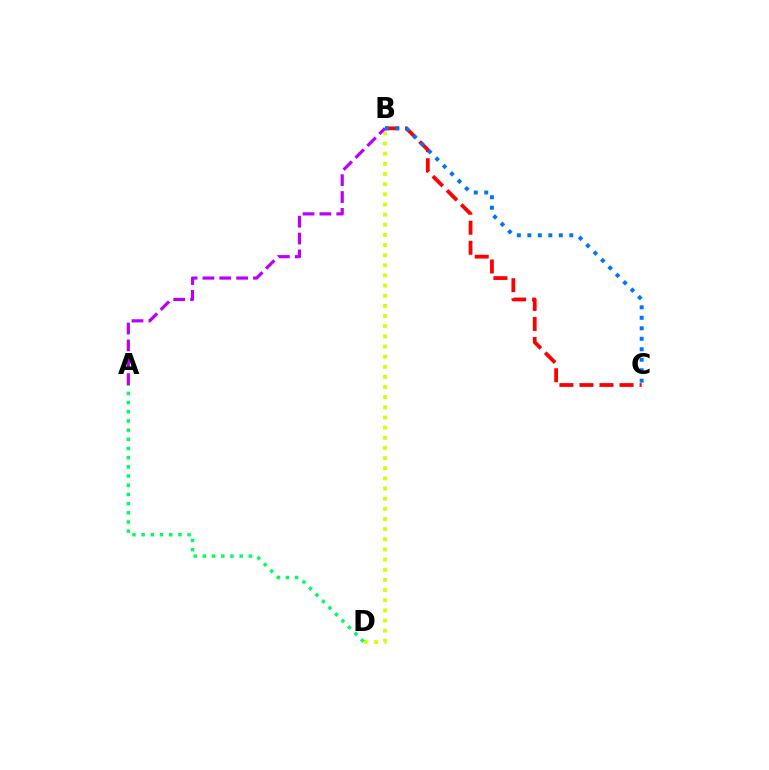{('B', 'C'): [{'color': '#ff0000', 'line_style': 'dashed', 'thickness': 2.72}, {'color': '#0074ff', 'line_style': 'dotted', 'thickness': 2.85}], ('B', 'D'): [{'color': '#d1ff00', 'line_style': 'dotted', 'thickness': 2.76}], ('A', 'B'): [{'color': '#b900ff', 'line_style': 'dashed', 'thickness': 2.29}], ('A', 'D'): [{'color': '#00ff5c', 'line_style': 'dotted', 'thickness': 2.5}]}